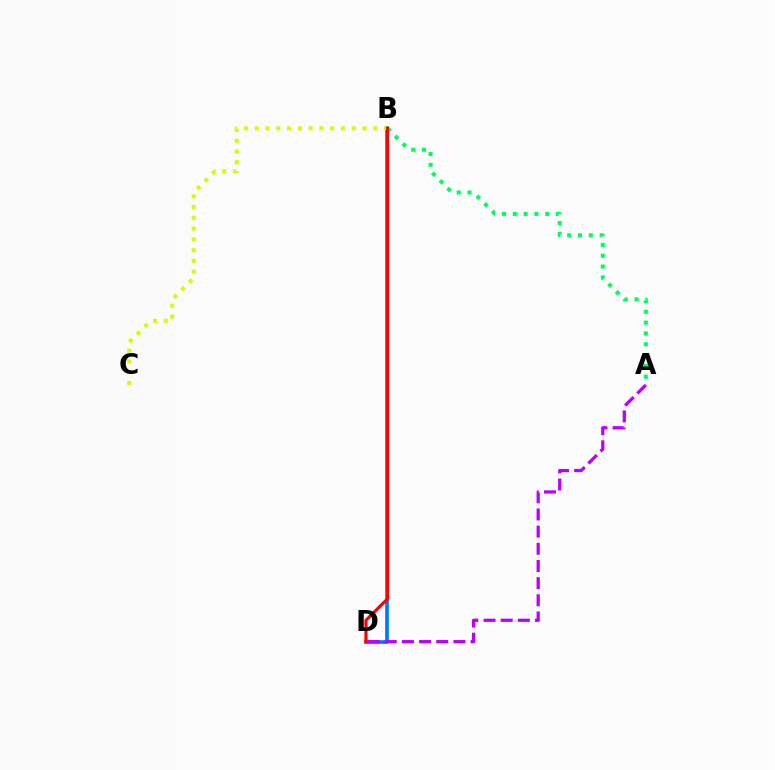{('A', 'B'): [{'color': '#00ff5c', 'line_style': 'dotted', 'thickness': 2.94}], ('B', 'D'): [{'color': '#0074ff', 'line_style': 'solid', 'thickness': 2.6}, {'color': '#ff0000', 'line_style': 'solid', 'thickness': 2.26}], ('A', 'D'): [{'color': '#b900ff', 'line_style': 'dashed', 'thickness': 2.33}], ('B', 'C'): [{'color': '#d1ff00', 'line_style': 'dotted', 'thickness': 2.93}]}